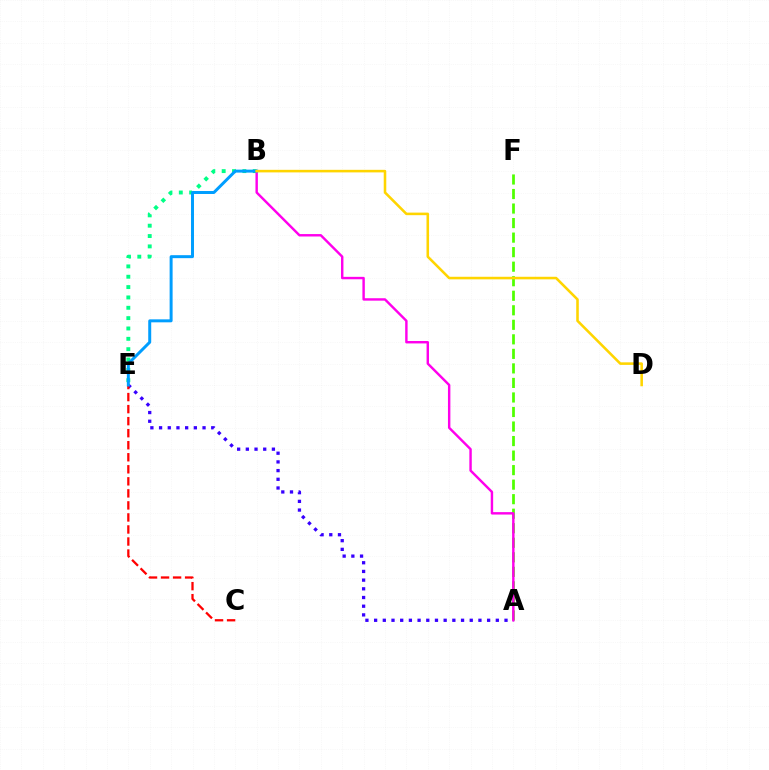{('A', 'E'): [{'color': '#3700ff', 'line_style': 'dotted', 'thickness': 2.36}], ('A', 'F'): [{'color': '#4fff00', 'line_style': 'dashed', 'thickness': 1.97}], ('C', 'E'): [{'color': '#ff0000', 'line_style': 'dashed', 'thickness': 1.63}], ('B', 'E'): [{'color': '#00ff86', 'line_style': 'dotted', 'thickness': 2.81}, {'color': '#009eff', 'line_style': 'solid', 'thickness': 2.14}], ('A', 'B'): [{'color': '#ff00ed', 'line_style': 'solid', 'thickness': 1.75}], ('B', 'D'): [{'color': '#ffd500', 'line_style': 'solid', 'thickness': 1.85}]}